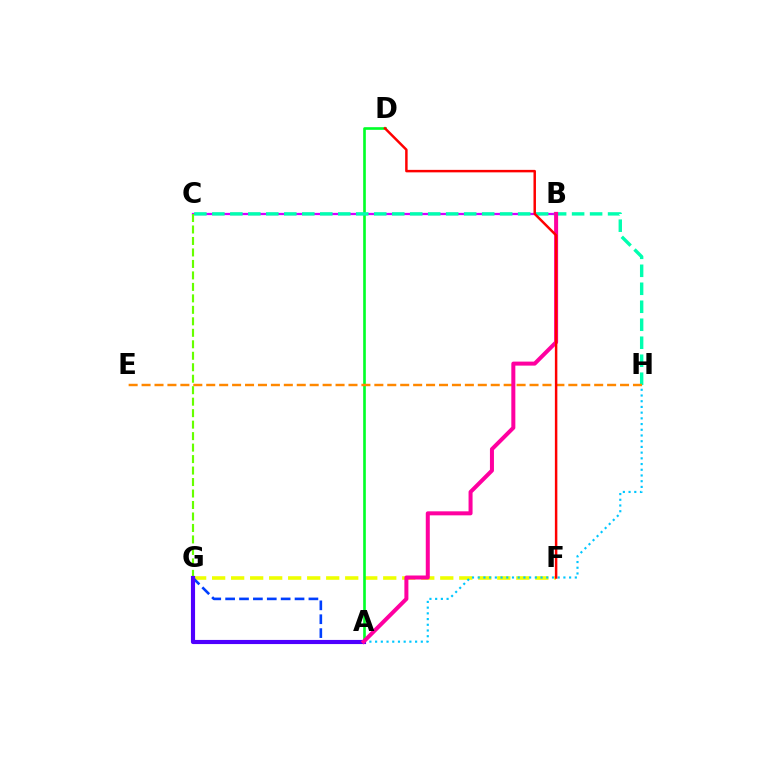{('F', 'G'): [{'color': '#eeff00', 'line_style': 'dashed', 'thickness': 2.58}], ('A', 'D'): [{'color': '#00ff27', 'line_style': 'solid', 'thickness': 1.9}], ('A', 'H'): [{'color': '#00c7ff', 'line_style': 'dotted', 'thickness': 1.55}], ('B', 'C'): [{'color': '#d600ff', 'line_style': 'solid', 'thickness': 1.63}], ('C', 'G'): [{'color': '#66ff00', 'line_style': 'dashed', 'thickness': 1.56}], ('A', 'G'): [{'color': '#003fff', 'line_style': 'dashed', 'thickness': 1.89}, {'color': '#4f00ff', 'line_style': 'solid', 'thickness': 2.98}], ('C', 'H'): [{'color': '#00ffaf', 'line_style': 'dashed', 'thickness': 2.44}], ('E', 'H'): [{'color': '#ff8800', 'line_style': 'dashed', 'thickness': 1.76}], ('A', 'B'): [{'color': '#ff00a0', 'line_style': 'solid', 'thickness': 2.89}], ('D', 'F'): [{'color': '#ff0000', 'line_style': 'solid', 'thickness': 1.79}]}